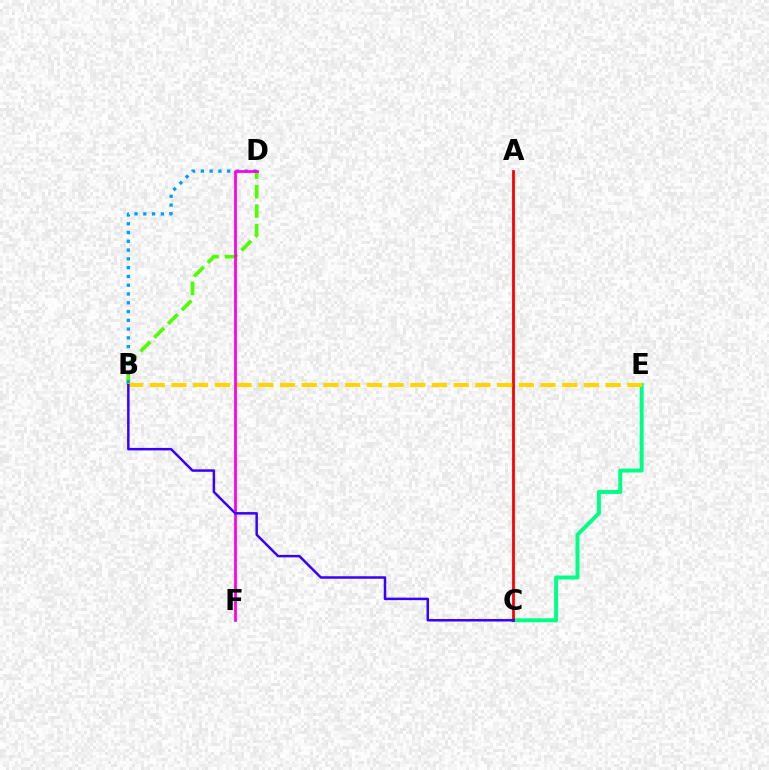{('B', 'D'): [{'color': '#4fff00', 'line_style': 'dashed', 'thickness': 2.64}, {'color': '#009eff', 'line_style': 'dotted', 'thickness': 2.39}], ('C', 'E'): [{'color': '#00ff86', 'line_style': 'solid', 'thickness': 2.85}], ('A', 'C'): [{'color': '#ff0000', 'line_style': 'solid', 'thickness': 2.01}], ('B', 'E'): [{'color': '#ffd500', 'line_style': 'dashed', 'thickness': 2.95}], ('D', 'F'): [{'color': '#ff00ed', 'line_style': 'solid', 'thickness': 1.99}], ('B', 'C'): [{'color': '#3700ff', 'line_style': 'solid', 'thickness': 1.79}]}